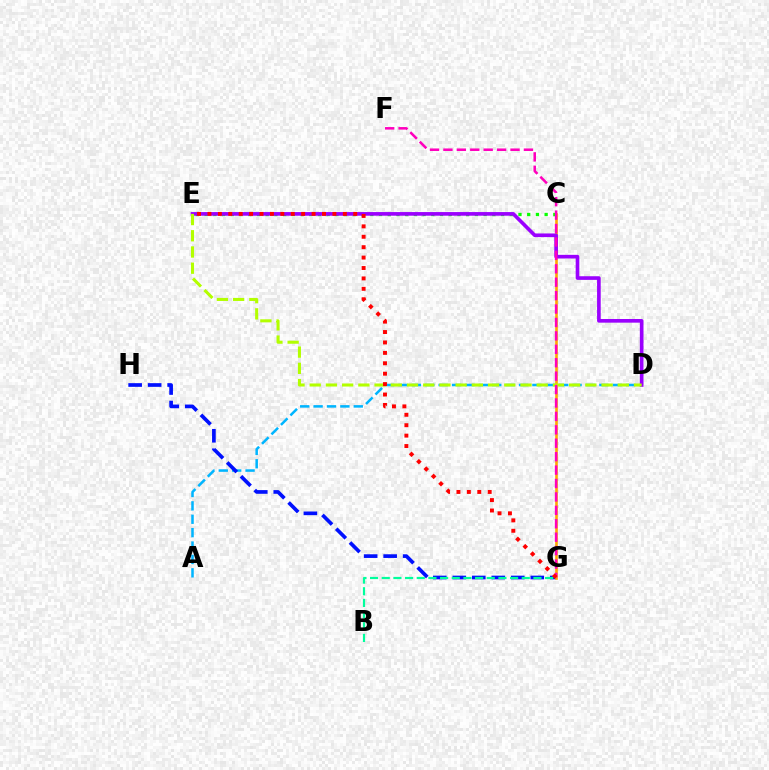{('C', 'E'): [{'color': '#08ff00', 'line_style': 'dotted', 'thickness': 2.37}], ('A', 'D'): [{'color': '#00b5ff', 'line_style': 'dashed', 'thickness': 1.82}], ('G', 'H'): [{'color': '#0010ff', 'line_style': 'dashed', 'thickness': 2.65}], ('C', 'G'): [{'color': '#ffa500', 'line_style': 'solid', 'thickness': 1.88}], ('D', 'E'): [{'color': '#9b00ff', 'line_style': 'solid', 'thickness': 2.62}, {'color': '#b3ff00', 'line_style': 'dashed', 'thickness': 2.2}], ('F', 'G'): [{'color': '#ff00bd', 'line_style': 'dashed', 'thickness': 1.82}], ('E', 'G'): [{'color': '#ff0000', 'line_style': 'dotted', 'thickness': 2.83}], ('B', 'G'): [{'color': '#00ff9d', 'line_style': 'dashed', 'thickness': 1.59}]}